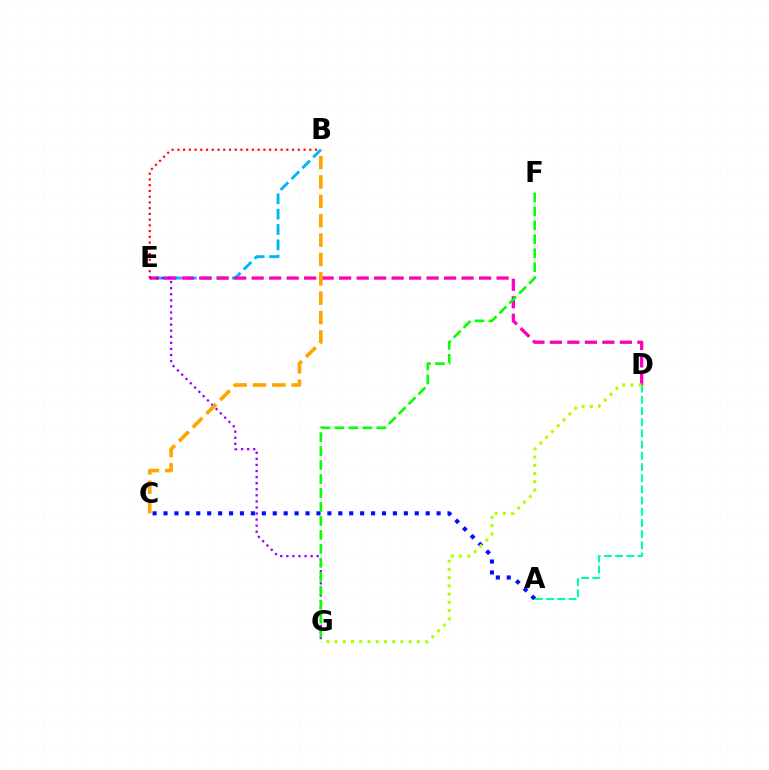{('B', 'E'): [{'color': '#00b5ff', 'line_style': 'dashed', 'thickness': 2.09}, {'color': '#ff0000', 'line_style': 'dotted', 'thickness': 1.56}], ('D', 'E'): [{'color': '#ff00bd', 'line_style': 'dashed', 'thickness': 2.38}], ('A', 'D'): [{'color': '#00ff9d', 'line_style': 'dashed', 'thickness': 1.52}], ('E', 'G'): [{'color': '#9b00ff', 'line_style': 'dotted', 'thickness': 1.65}], ('B', 'C'): [{'color': '#ffa500', 'line_style': 'dashed', 'thickness': 2.63}], ('A', 'C'): [{'color': '#0010ff', 'line_style': 'dotted', 'thickness': 2.97}], ('D', 'G'): [{'color': '#b3ff00', 'line_style': 'dotted', 'thickness': 2.24}], ('F', 'G'): [{'color': '#08ff00', 'line_style': 'dashed', 'thickness': 1.9}]}